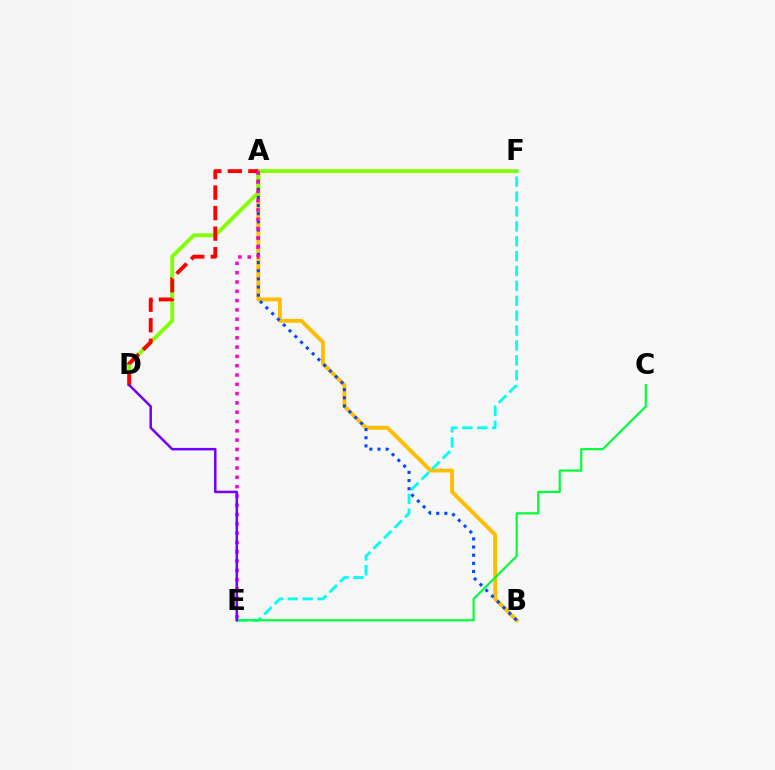{('A', 'B'): [{'color': '#ffbd00', 'line_style': 'solid', 'thickness': 2.81}, {'color': '#004bff', 'line_style': 'dotted', 'thickness': 2.21}], ('D', 'F'): [{'color': '#84ff00', 'line_style': 'solid', 'thickness': 2.79}], ('A', 'D'): [{'color': '#ff0000', 'line_style': 'dashed', 'thickness': 2.79}], ('E', 'F'): [{'color': '#00fff6', 'line_style': 'dashed', 'thickness': 2.02}], ('A', 'E'): [{'color': '#ff00cf', 'line_style': 'dotted', 'thickness': 2.53}], ('C', 'E'): [{'color': '#00ff39', 'line_style': 'solid', 'thickness': 1.57}], ('D', 'E'): [{'color': '#7200ff', 'line_style': 'solid', 'thickness': 1.8}]}